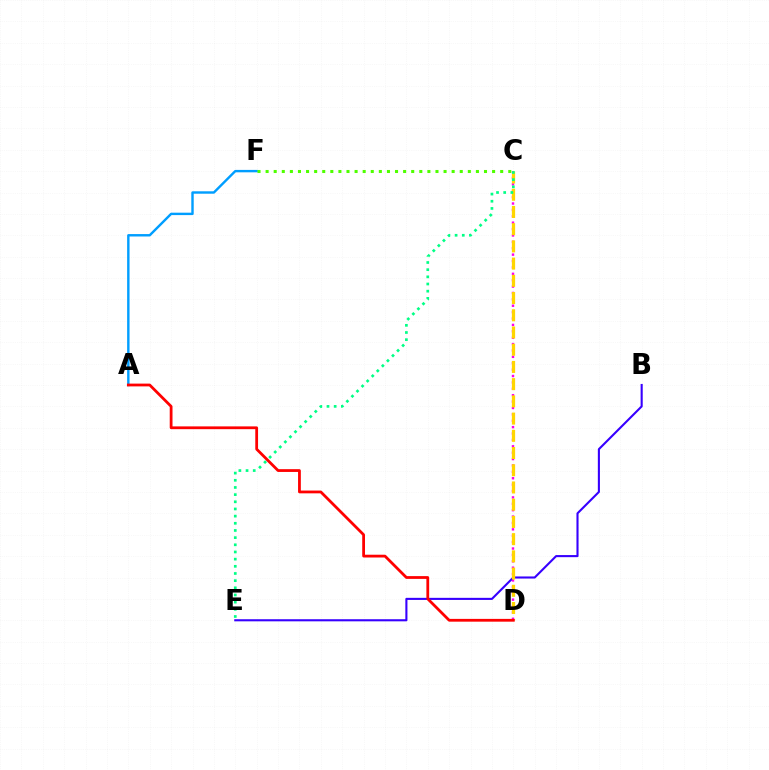{('A', 'F'): [{'color': '#009eff', 'line_style': 'solid', 'thickness': 1.74}], ('C', 'D'): [{'color': '#ff00ed', 'line_style': 'dotted', 'thickness': 1.74}, {'color': '#ffd500', 'line_style': 'dashed', 'thickness': 2.34}], ('B', 'E'): [{'color': '#3700ff', 'line_style': 'solid', 'thickness': 1.51}], ('C', 'F'): [{'color': '#4fff00', 'line_style': 'dotted', 'thickness': 2.2}], ('C', 'E'): [{'color': '#00ff86', 'line_style': 'dotted', 'thickness': 1.95}], ('A', 'D'): [{'color': '#ff0000', 'line_style': 'solid', 'thickness': 2.0}]}